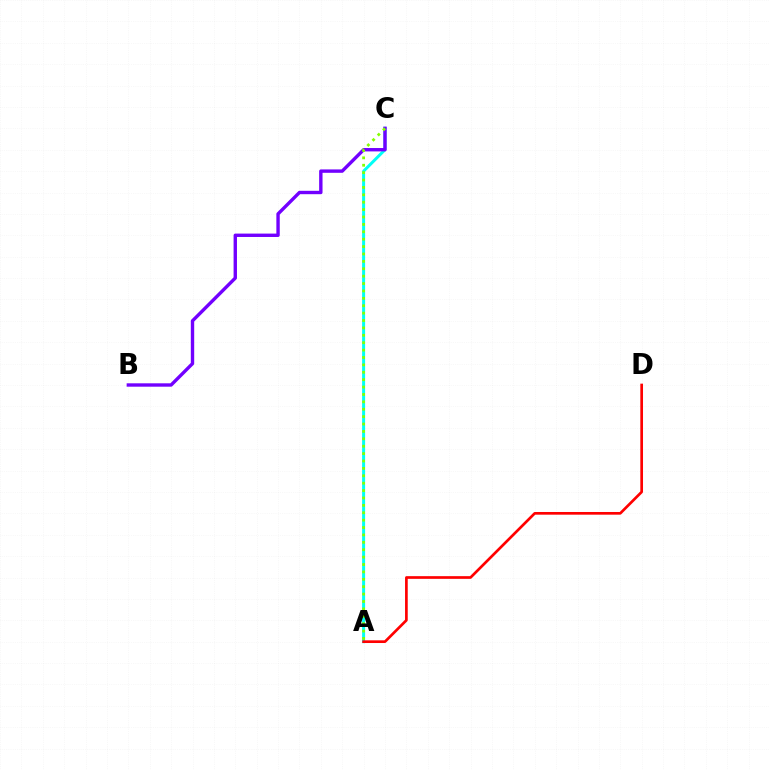{('A', 'C'): [{'color': '#00fff6', 'line_style': 'solid', 'thickness': 2.15}, {'color': '#84ff00', 'line_style': 'dotted', 'thickness': 2.01}], ('B', 'C'): [{'color': '#7200ff', 'line_style': 'solid', 'thickness': 2.44}], ('A', 'D'): [{'color': '#ff0000', 'line_style': 'solid', 'thickness': 1.93}]}